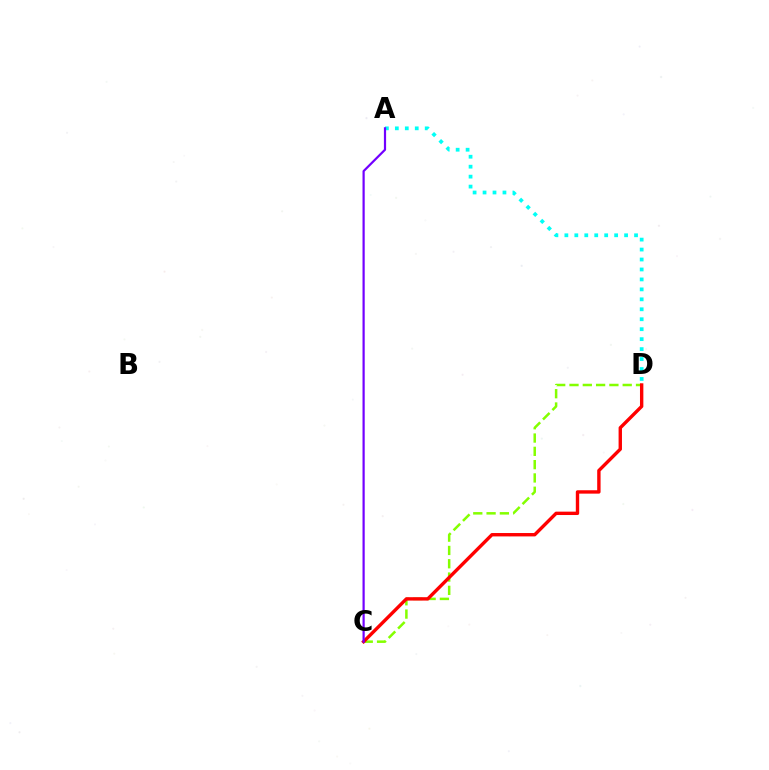{('C', 'D'): [{'color': '#84ff00', 'line_style': 'dashed', 'thickness': 1.81}, {'color': '#ff0000', 'line_style': 'solid', 'thickness': 2.43}], ('A', 'D'): [{'color': '#00fff6', 'line_style': 'dotted', 'thickness': 2.7}], ('A', 'C'): [{'color': '#7200ff', 'line_style': 'solid', 'thickness': 1.59}]}